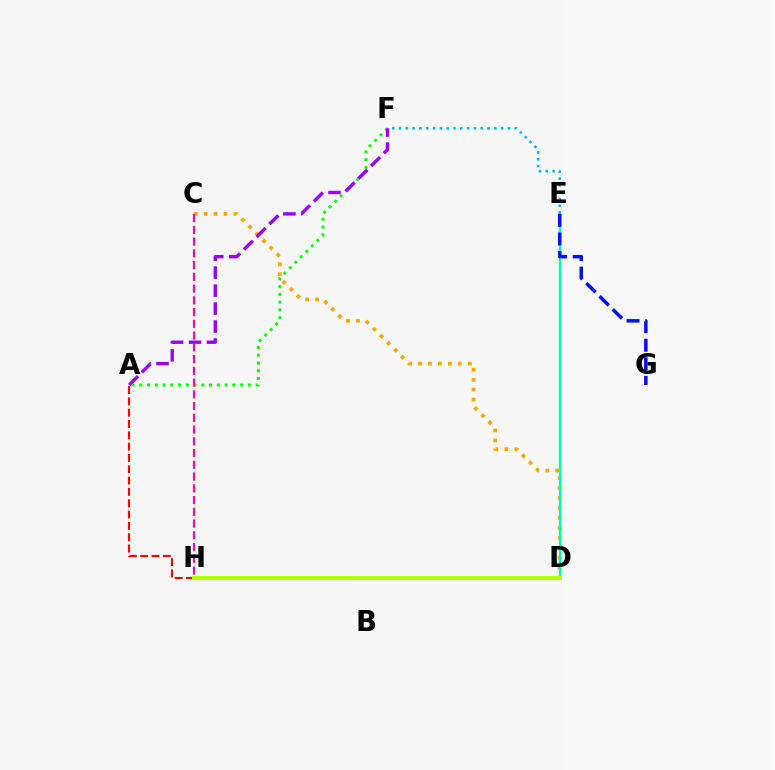{('A', 'F'): [{'color': '#08ff00', 'line_style': 'dotted', 'thickness': 2.11}, {'color': '#9b00ff', 'line_style': 'dashed', 'thickness': 2.44}], ('A', 'H'): [{'color': '#ff0000', 'line_style': 'dashed', 'thickness': 1.54}], ('C', 'D'): [{'color': '#ffa500', 'line_style': 'dotted', 'thickness': 2.7}], ('D', 'E'): [{'color': '#00ff9d', 'line_style': 'solid', 'thickness': 1.61}], ('D', 'H'): [{'color': '#b3ff00', 'line_style': 'solid', 'thickness': 2.93}], ('E', 'F'): [{'color': '#00b5ff', 'line_style': 'dotted', 'thickness': 1.85}], ('E', 'G'): [{'color': '#0010ff', 'line_style': 'dashed', 'thickness': 2.52}], ('C', 'H'): [{'color': '#ff00bd', 'line_style': 'dashed', 'thickness': 1.6}]}